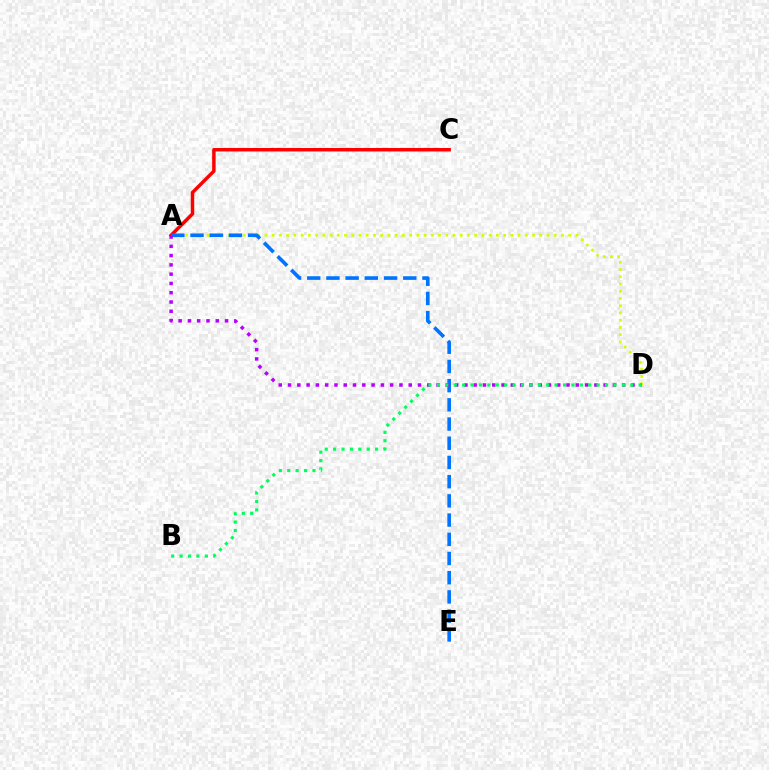{('A', 'D'): [{'color': '#d1ff00', 'line_style': 'dotted', 'thickness': 1.96}, {'color': '#b900ff', 'line_style': 'dotted', 'thickness': 2.52}], ('A', 'C'): [{'color': '#ff0000', 'line_style': 'solid', 'thickness': 2.49}], ('A', 'E'): [{'color': '#0074ff', 'line_style': 'dashed', 'thickness': 2.61}], ('B', 'D'): [{'color': '#00ff5c', 'line_style': 'dotted', 'thickness': 2.28}]}